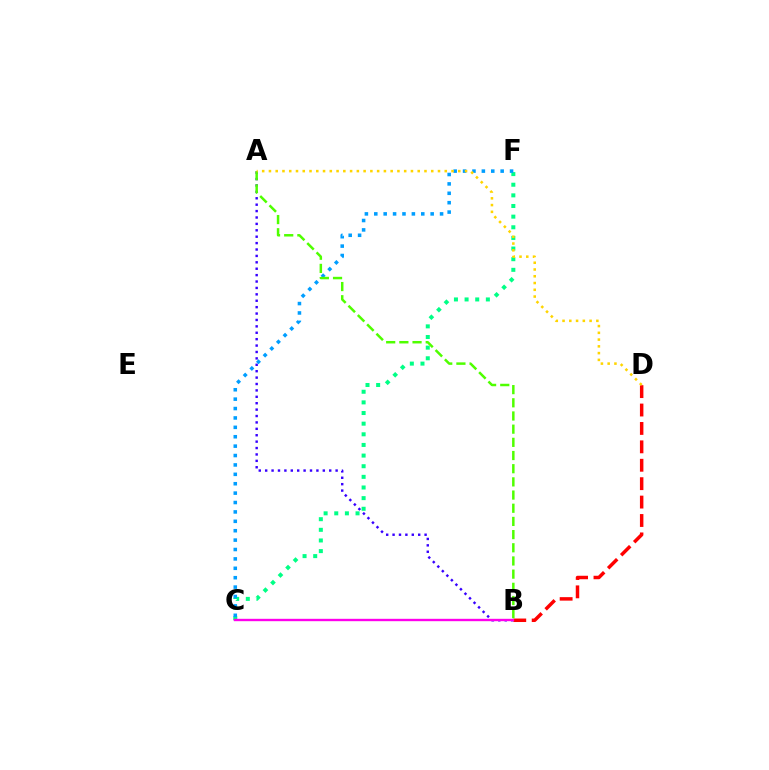{('A', 'B'): [{'color': '#3700ff', 'line_style': 'dotted', 'thickness': 1.74}, {'color': '#4fff00', 'line_style': 'dashed', 'thickness': 1.79}], ('C', 'F'): [{'color': '#00ff86', 'line_style': 'dotted', 'thickness': 2.89}, {'color': '#009eff', 'line_style': 'dotted', 'thickness': 2.55}], ('B', 'D'): [{'color': '#ff0000', 'line_style': 'dashed', 'thickness': 2.5}], ('B', 'C'): [{'color': '#ff00ed', 'line_style': 'solid', 'thickness': 1.71}], ('A', 'D'): [{'color': '#ffd500', 'line_style': 'dotted', 'thickness': 1.84}]}